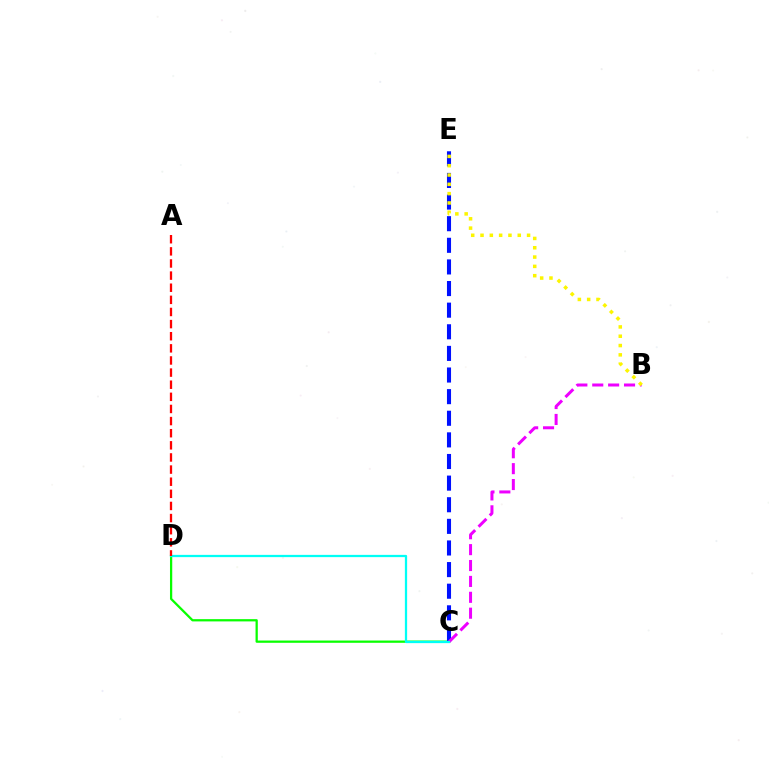{('C', 'D'): [{'color': '#08ff00', 'line_style': 'solid', 'thickness': 1.63}, {'color': '#00fff6', 'line_style': 'solid', 'thickness': 1.63}], ('C', 'E'): [{'color': '#0010ff', 'line_style': 'dashed', 'thickness': 2.94}], ('B', 'C'): [{'color': '#ee00ff', 'line_style': 'dashed', 'thickness': 2.16}], ('B', 'E'): [{'color': '#fcf500', 'line_style': 'dotted', 'thickness': 2.53}], ('A', 'D'): [{'color': '#ff0000', 'line_style': 'dashed', 'thickness': 1.65}]}